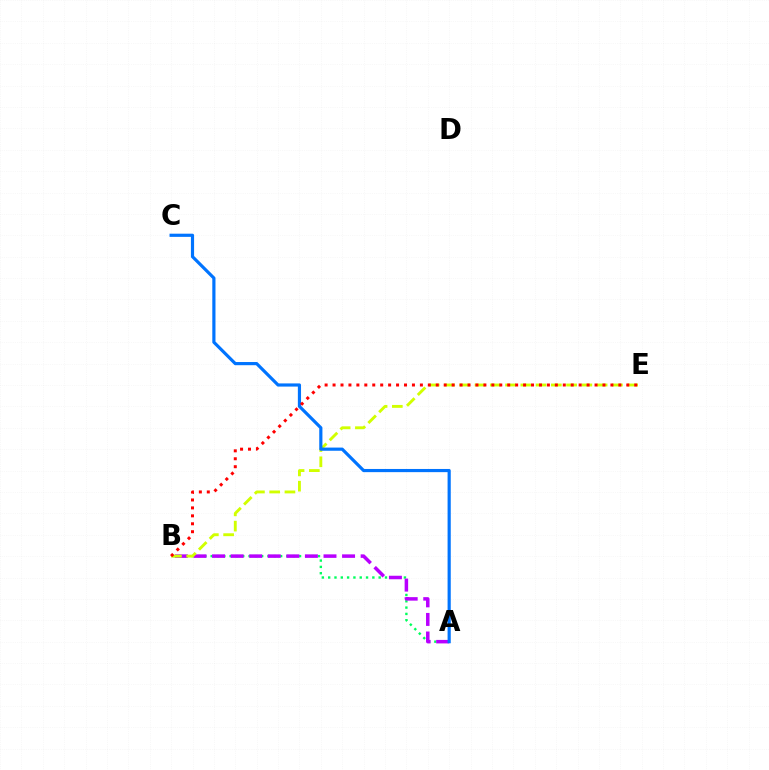{('A', 'B'): [{'color': '#00ff5c', 'line_style': 'dotted', 'thickness': 1.72}, {'color': '#b900ff', 'line_style': 'dashed', 'thickness': 2.52}], ('B', 'E'): [{'color': '#d1ff00', 'line_style': 'dashed', 'thickness': 2.07}, {'color': '#ff0000', 'line_style': 'dotted', 'thickness': 2.16}], ('A', 'C'): [{'color': '#0074ff', 'line_style': 'solid', 'thickness': 2.29}]}